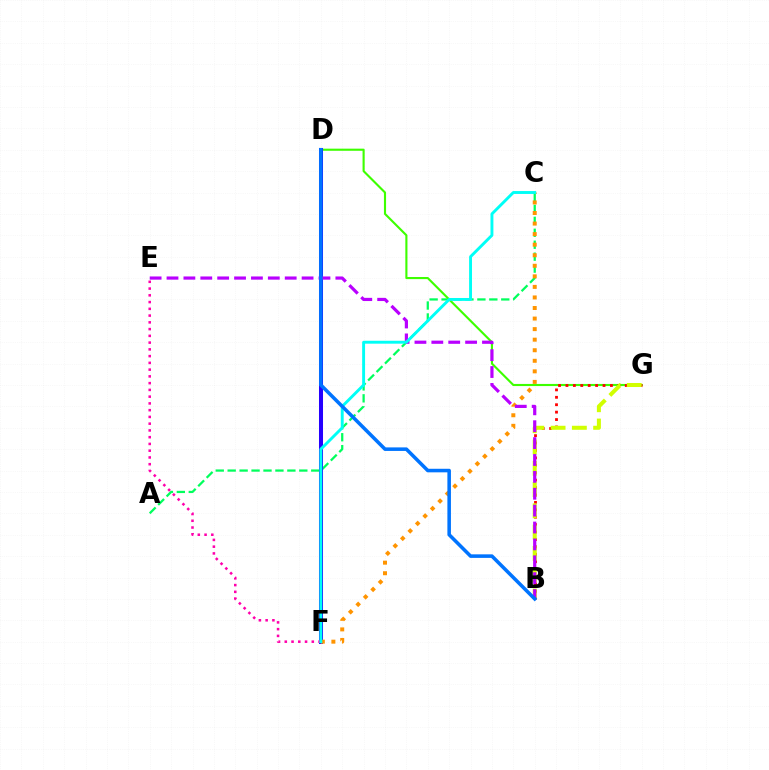{('A', 'C'): [{'color': '#00ff5c', 'line_style': 'dashed', 'thickness': 1.62}], ('D', 'G'): [{'color': '#3dff00', 'line_style': 'solid', 'thickness': 1.53}], ('B', 'G'): [{'color': '#ff0000', 'line_style': 'dotted', 'thickness': 2.01}, {'color': '#d1ff00', 'line_style': 'dashed', 'thickness': 2.89}], ('D', 'F'): [{'color': '#2500ff', 'line_style': 'solid', 'thickness': 2.9}], ('C', 'F'): [{'color': '#ff9400', 'line_style': 'dotted', 'thickness': 2.87}, {'color': '#00fff6', 'line_style': 'solid', 'thickness': 2.09}], ('B', 'E'): [{'color': '#b900ff', 'line_style': 'dashed', 'thickness': 2.29}], ('E', 'F'): [{'color': '#ff00ac', 'line_style': 'dotted', 'thickness': 1.84}], ('B', 'D'): [{'color': '#0074ff', 'line_style': 'solid', 'thickness': 2.56}]}